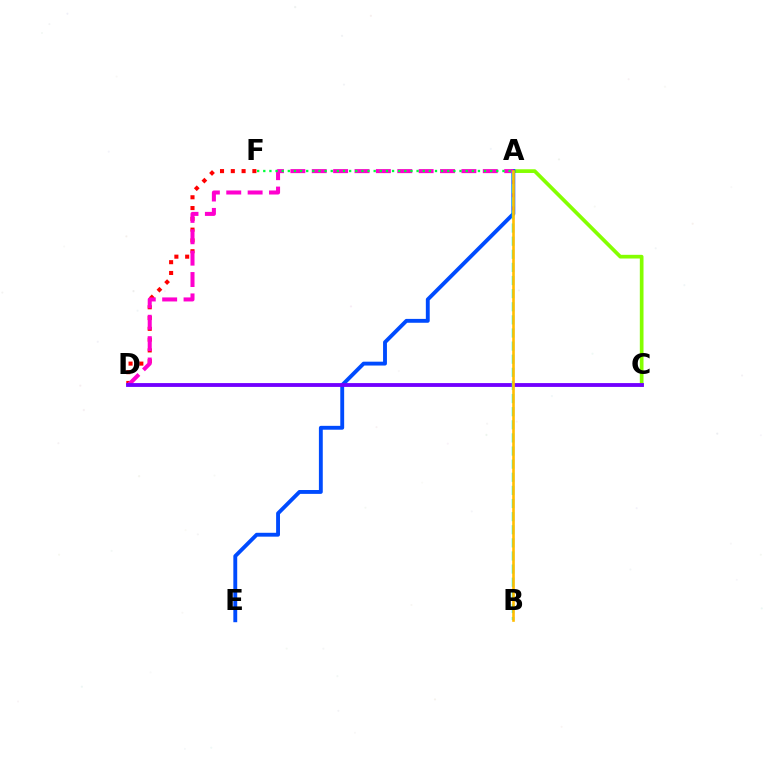{('A', 'C'): [{'color': '#84ff00', 'line_style': 'solid', 'thickness': 2.66}], ('D', 'F'): [{'color': '#ff0000', 'line_style': 'dotted', 'thickness': 2.93}], ('A', 'E'): [{'color': '#004bff', 'line_style': 'solid', 'thickness': 2.78}], ('A', 'D'): [{'color': '#ff00cf', 'line_style': 'dashed', 'thickness': 2.9}], ('C', 'D'): [{'color': '#7200ff', 'line_style': 'solid', 'thickness': 2.76}], ('A', 'B'): [{'color': '#00fff6', 'line_style': 'dashed', 'thickness': 1.78}, {'color': '#ffbd00', 'line_style': 'solid', 'thickness': 1.88}], ('A', 'F'): [{'color': '#00ff39', 'line_style': 'dotted', 'thickness': 1.67}]}